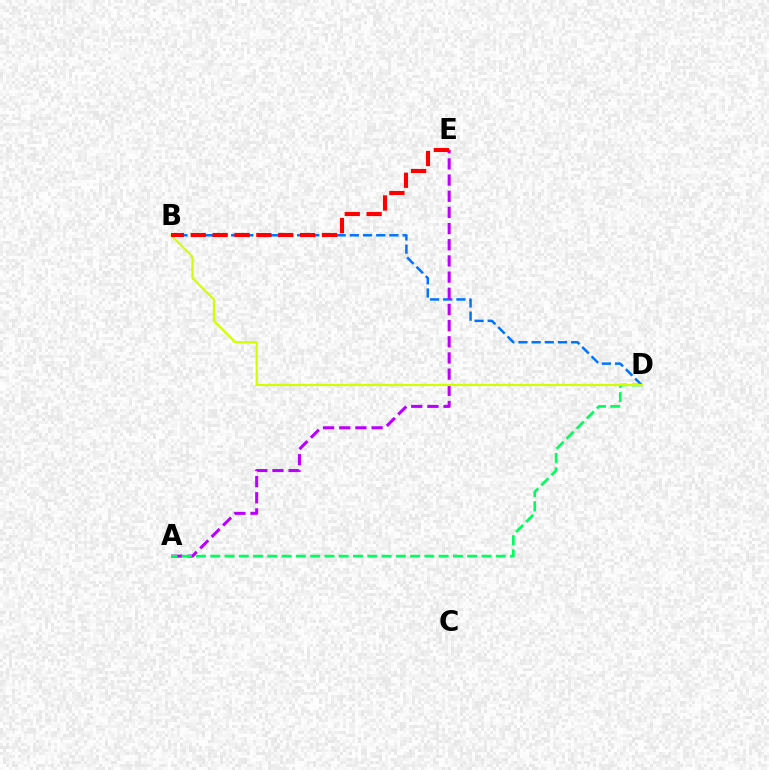{('B', 'D'): [{'color': '#0074ff', 'line_style': 'dashed', 'thickness': 1.79}, {'color': '#d1ff00', 'line_style': 'solid', 'thickness': 1.55}], ('A', 'E'): [{'color': '#b900ff', 'line_style': 'dashed', 'thickness': 2.2}], ('A', 'D'): [{'color': '#00ff5c', 'line_style': 'dashed', 'thickness': 1.94}], ('B', 'E'): [{'color': '#ff0000', 'line_style': 'dashed', 'thickness': 2.97}]}